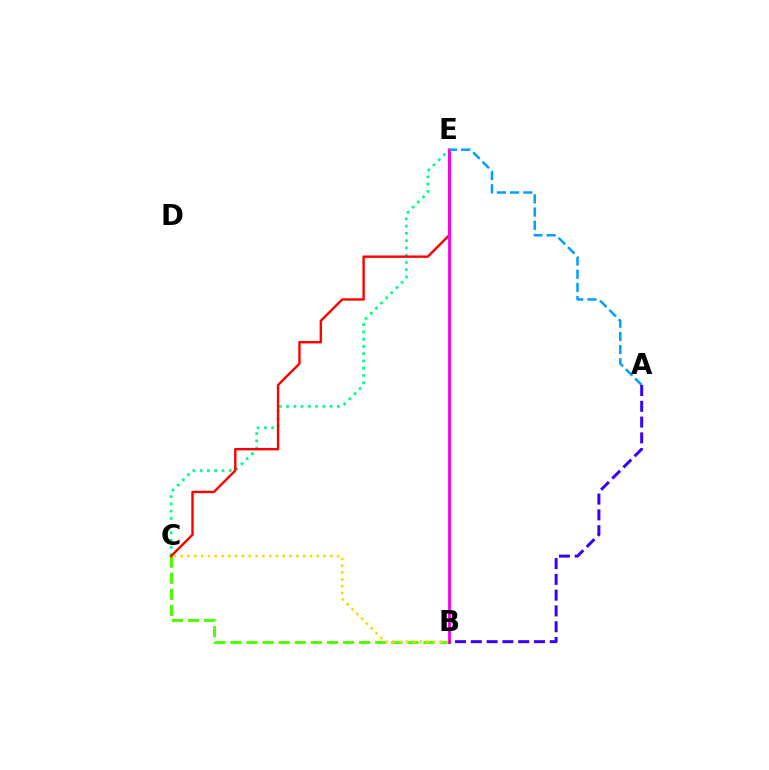{('C', 'E'): [{'color': '#00ff86', 'line_style': 'dotted', 'thickness': 1.97}, {'color': '#ff0000', 'line_style': 'solid', 'thickness': 1.73}], ('B', 'C'): [{'color': '#4fff00', 'line_style': 'dashed', 'thickness': 2.19}, {'color': '#ffd500', 'line_style': 'dotted', 'thickness': 1.85}], ('B', 'E'): [{'color': '#ff00ed', 'line_style': 'solid', 'thickness': 2.06}], ('A', 'E'): [{'color': '#009eff', 'line_style': 'dashed', 'thickness': 1.79}], ('A', 'B'): [{'color': '#3700ff', 'line_style': 'dashed', 'thickness': 2.14}]}